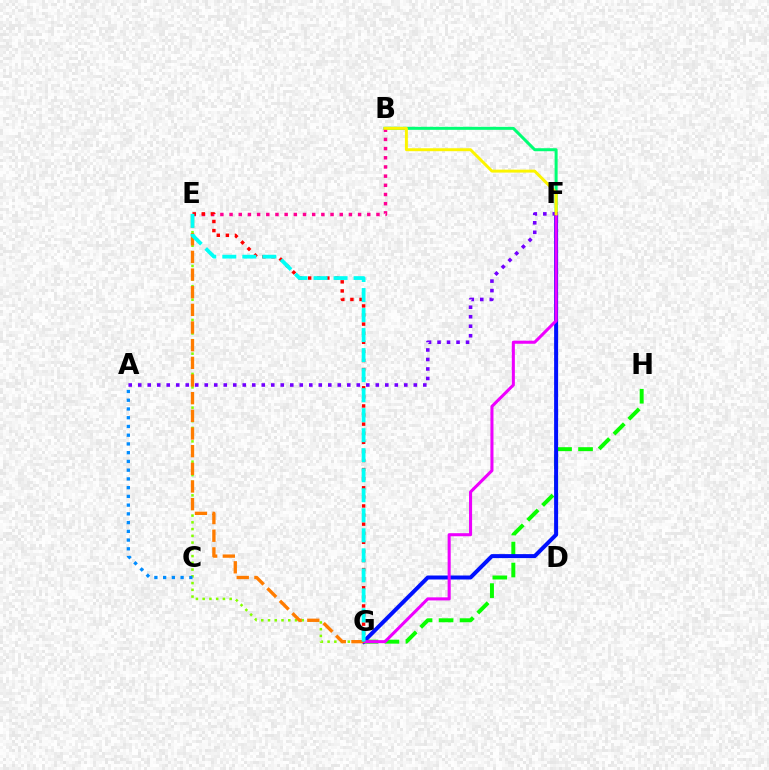{('G', 'H'): [{'color': '#08ff00', 'line_style': 'dashed', 'thickness': 2.85}], ('E', 'G'): [{'color': '#84ff00', 'line_style': 'dotted', 'thickness': 1.83}, {'color': '#ff7c00', 'line_style': 'dashed', 'thickness': 2.4}, {'color': '#ff0000', 'line_style': 'dotted', 'thickness': 2.47}, {'color': '#00fff6', 'line_style': 'dashed', 'thickness': 2.72}], ('B', 'F'): [{'color': '#00ff74', 'line_style': 'solid', 'thickness': 2.16}, {'color': '#fcf500', 'line_style': 'solid', 'thickness': 2.12}], ('F', 'G'): [{'color': '#0010ff', 'line_style': 'solid', 'thickness': 2.88}, {'color': '#ee00ff', 'line_style': 'solid', 'thickness': 2.21}], ('B', 'E'): [{'color': '#ff0094', 'line_style': 'dotted', 'thickness': 2.49}], ('A', 'C'): [{'color': '#008cff', 'line_style': 'dotted', 'thickness': 2.37}], ('A', 'F'): [{'color': '#7200ff', 'line_style': 'dotted', 'thickness': 2.58}]}